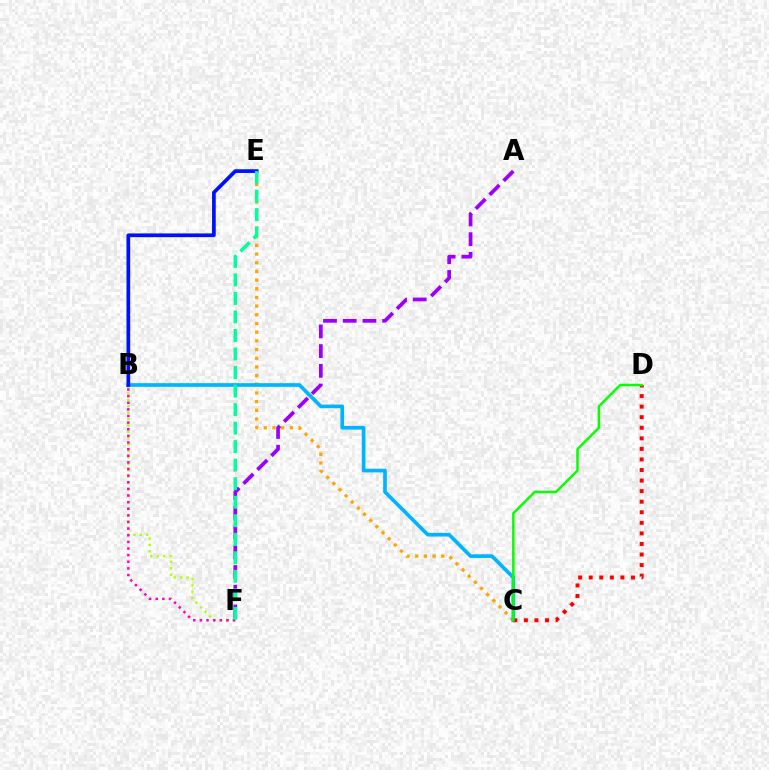{('B', 'F'): [{'color': '#b3ff00', 'line_style': 'dotted', 'thickness': 1.74}, {'color': '#ff00bd', 'line_style': 'dotted', 'thickness': 1.8}], ('C', 'E'): [{'color': '#ffa500', 'line_style': 'dotted', 'thickness': 2.36}], ('B', 'C'): [{'color': '#00b5ff', 'line_style': 'solid', 'thickness': 2.65}], ('B', 'E'): [{'color': '#0010ff', 'line_style': 'solid', 'thickness': 2.67}], ('C', 'D'): [{'color': '#ff0000', 'line_style': 'dotted', 'thickness': 2.87}, {'color': '#08ff00', 'line_style': 'solid', 'thickness': 1.79}], ('A', 'F'): [{'color': '#9b00ff', 'line_style': 'dashed', 'thickness': 2.68}], ('E', 'F'): [{'color': '#00ff9d', 'line_style': 'dashed', 'thickness': 2.52}]}